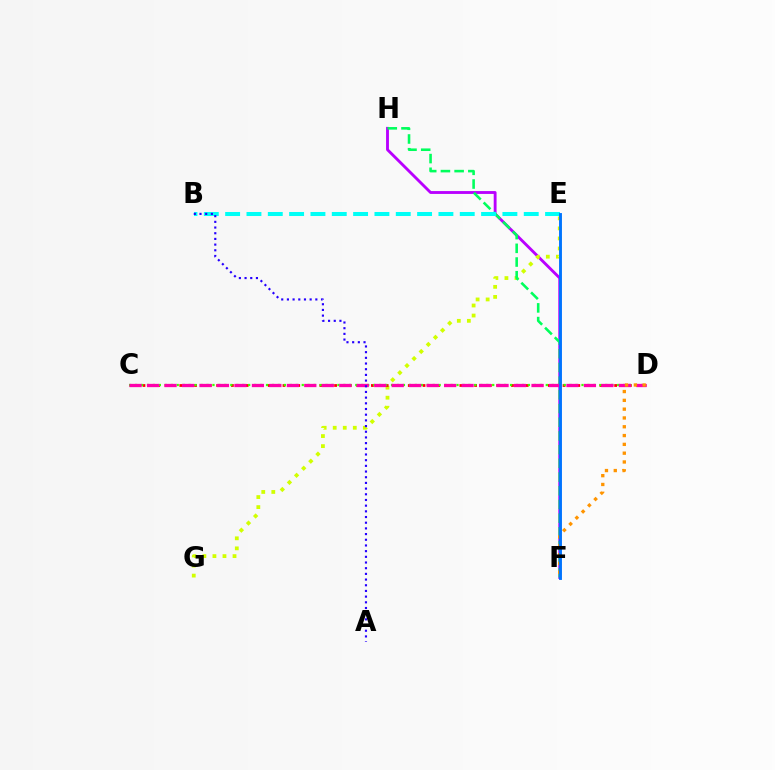{('F', 'H'): [{'color': '#b900ff', 'line_style': 'solid', 'thickness': 2.06}, {'color': '#00ff5c', 'line_style': 'dashed', 'thickness': 1.86}], ('E', 'G'): [{'color': '#d1ff00', 'line_style': 'dotted', 'thickness': 2.73}], ('C', 'D'): [{'color': '#ff0000', 'line_style': 'dotted', 'thickness': 2.0}, {'color': '#3dff00', 'line_style': 'dotted', 'thickness': 1.62}, {'color': '#ff00ac', 'line_style': 'dashed', 'thickness': 2.37}], ('B', 'E'): [{'color': '#00fff6', 'line_style': 'dashed', 'thickness': 2.9}], ('D', 'F'): [{'color': '#ff9400', 'line_style': 'dotted', 'thickness': 2.39}], ('A', 'B'): [{'color': '#2500ff', 'line_style': 'dotted', 'thickness': 1.54}], ('E', 'F'): [{'color': '#0074ff', 'line_style': 'solid', 'thickness': 2.07}]}